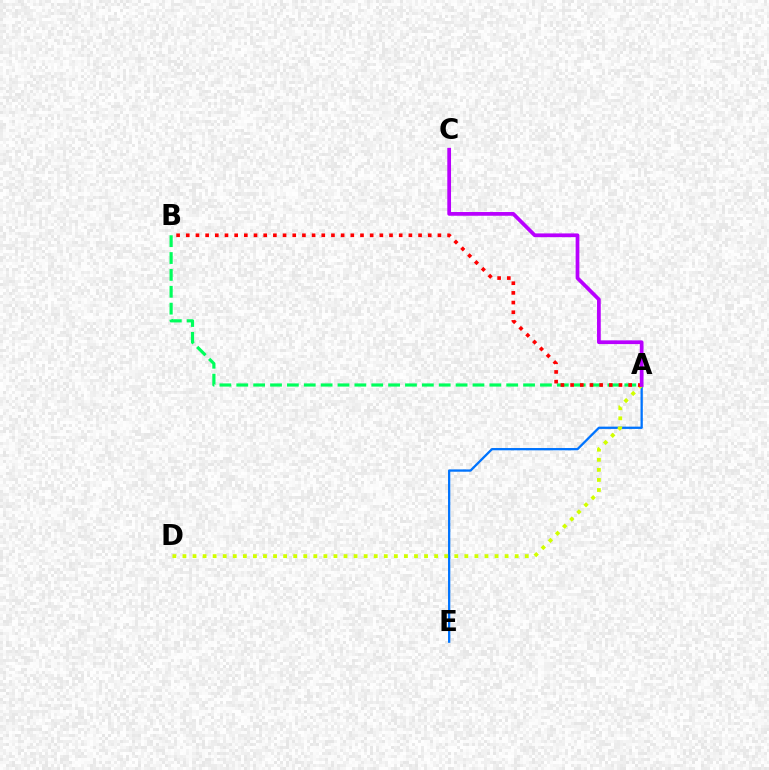{('A', 'E'): [{'color': '#0074ff', 'line_style': 'solid', 'thickness': 1.65}], ('A', 'D'): [{'color': '#d1ff00', 'line_style': 'dotted', 'thickness': 2.74}], ('A', 'B'): [{'color': '#00ff5c', 'line_style': 'dashed', 'thickness': 2.29}, {'color': '#ff0000', 'line_style': 'dotted', 'thickness': 2.63}], ('A', 'C'): [{'color': '#b900ff', 'line_style': 'solid', 'thickness': 2.68}]}